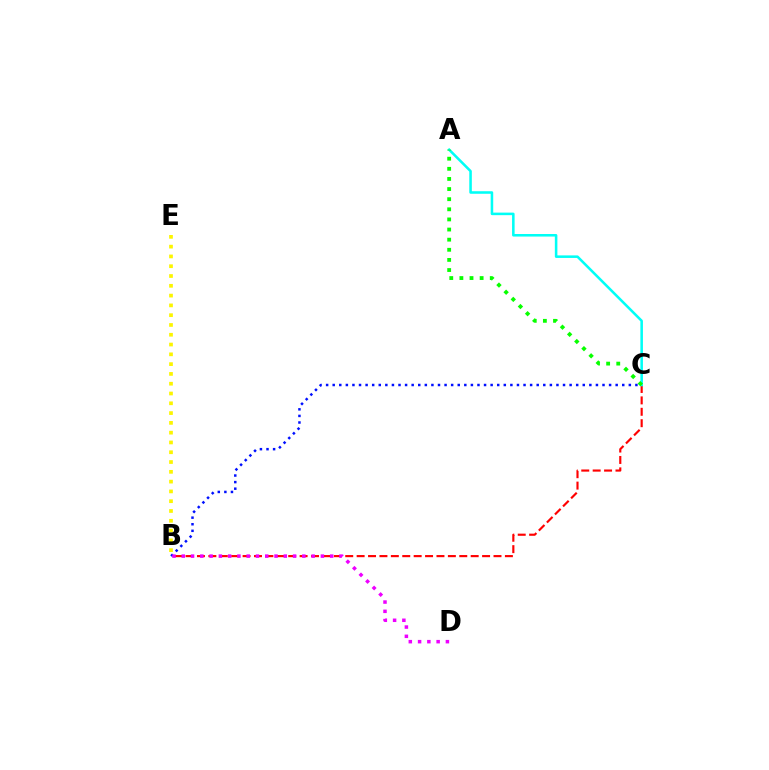{('B', 'C'): [{'color': '#0010ff', 'line_style': 'dotted', 'thickness': 1.79}, {'color': '#ff0000', 'line_style': 'dashed', 'thickness': 1.55}], ('B', 'E'): [{'color': '#fcf500', 'line_style': 'dotted', 'thickness': 2.66}], ('A', 'C'): [{'color': '#00fff6', 'line_style': 'solid', 'thickness': 1.84}, {'color': '#08ff00', 'line_style': 'dotted', 'thickness': 2.75}], ('B', 'D'): [{'color': '#ee00ff', 'line_style': 'dotted', 'thickness': 2.52}]}